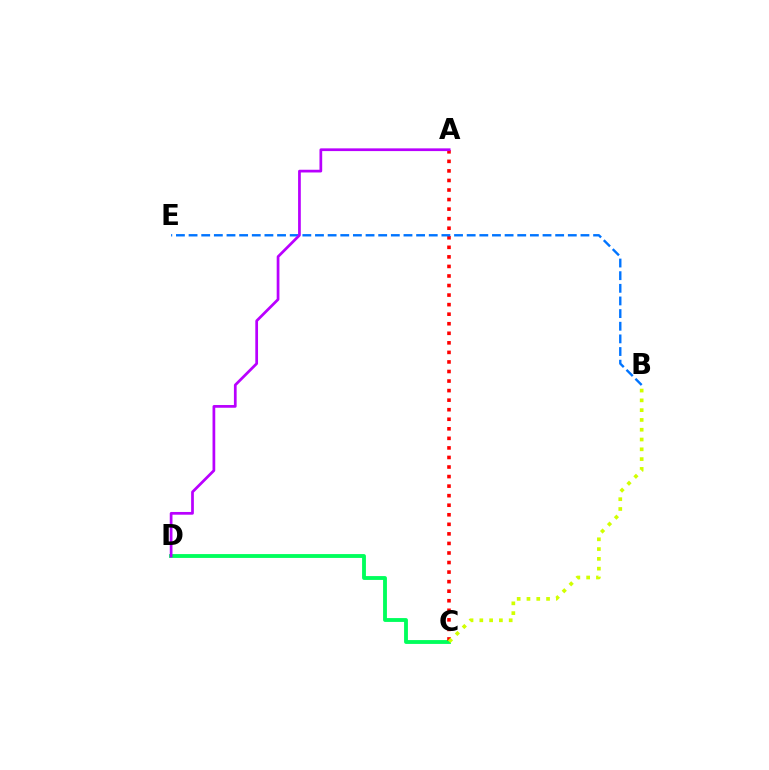{('C', 'D'): [{'color': '#00ff5c', 'line_style': 'solid', 'thickness': 2.77}], ('A', 'C'): [{'color': '#ff0000', 'line_style': 'dotted', 'thickness': 2.6}], ('B', 'E'): [{'color': '#0074ff', 'line_style': 'dashed', 'thickness': 1.72}], ('A', 'D'): [{'color': '#b900ff', 'line_style': 'solid', 'thickness': 1.96}], ('B', 'C'): [{'color': '#d1ff00', 'line_style': 'dotted', 'thickness': 2.66}]}